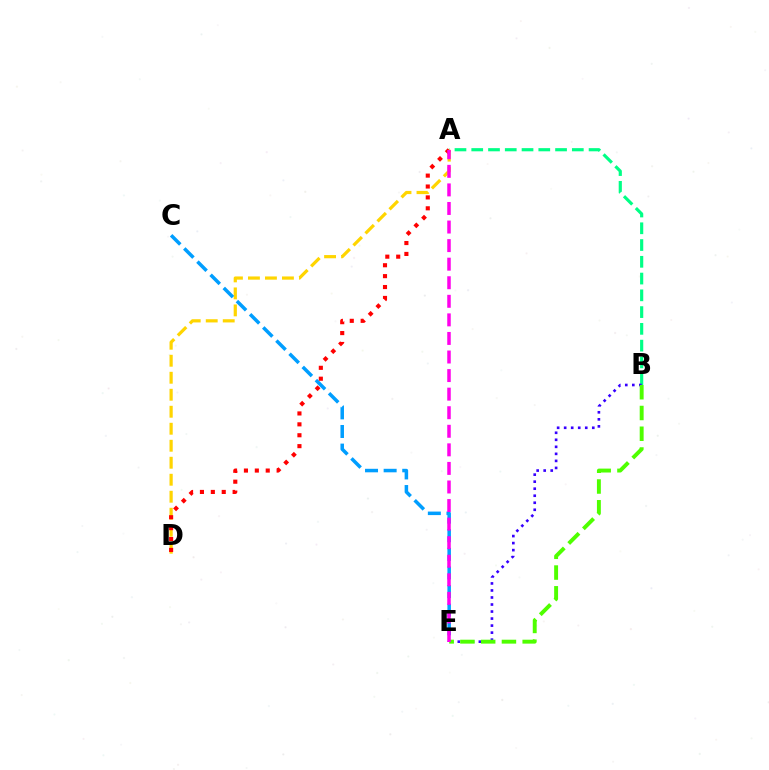{('A', 'B'): [{'color': '#00ff86', 'line_style': 'dashed', 'thickness': 2.28}], ('A', 'D'): [{'color': '#ffd500', 'line_style': 'dashed', 'thickness': 2.31}, {'color': '#ff0000', 'line_style': 'dotted', 'thickness': 2.96}], ('B', 'E'): [{'color': '#3700ff', 'line_style': 'dotted', 'thickness': 1.91}, {'color': '#4fff00', 'line_style': 'dashed', 'thickness': 2.82}], ('C', 'E'): [{'color': '#009eff', 'line_style': 'dashed', 'thickness': 2.53}], ('A', 'E'): [{'color': '#ff00ed', 'line_style': 'dashed', 'thickness': 2.52}]}